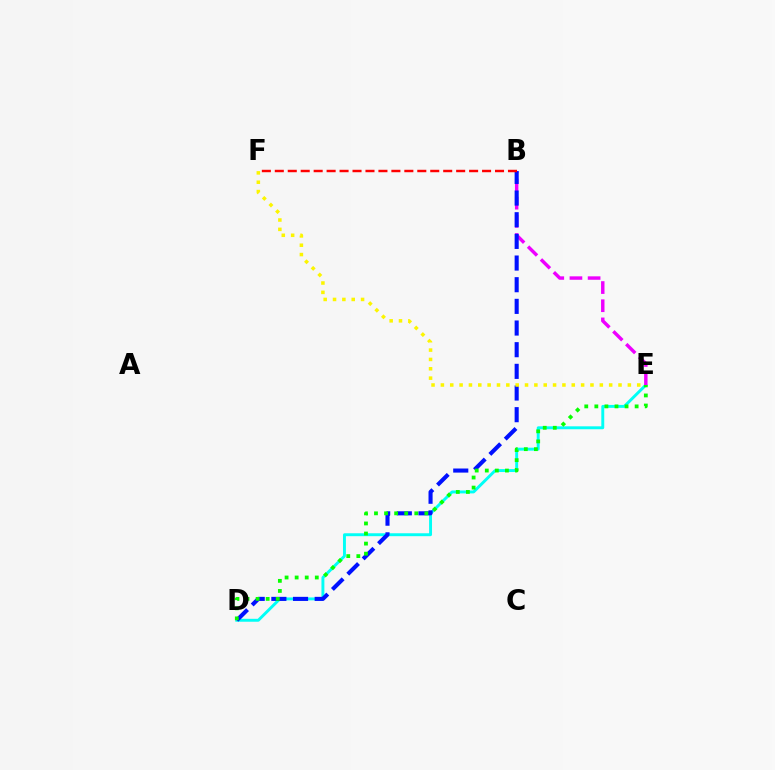{('D', 'E'): [{'color': '#00fff6', 'line_style': 'solid', 'thickness': 2.11}, {'color': '#08ff00', 'line_style': 'dotted', 'thickness': 2.74}], ('B', 'E'): [{'color': '#ee00ff', 'line_style': 'dashed', 'thickness': 2.47}], ('B', 'D'): [{'color': '#0010ff', 'line_style': 'dashed', 'thickness': 2.94}], ('E', 'F'): [{'color': '#fcf500', 'line_style': 'dotted', 'thickness': 2.54}], ('B', 'F'): [{'color': '#ff0000', 'line_style': 'dashed', 'thickness': 1.76}]}